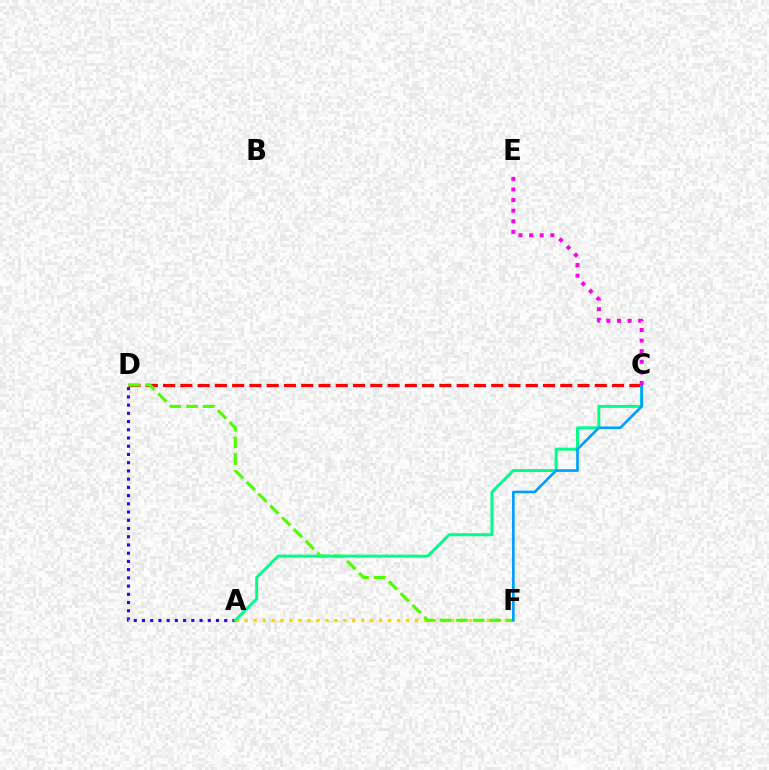{('A', 'D'): [{'color': '#3700ff', 'line_style': 'dotted', 'thickness': 2.24}], ('A', 'F'): [{'color': '#ffd500', 'line_style': 'dotted', 'thickness': 2.44}], ('C', 'D'): [{'color': '#ff0000', 'line_style': 'dashed', 'thickness': 2.35}], ('D', 'F'): [{'color': '#4fff00', 'line_style': 'dashed', 'thickness': 2.27}], ('A', 'C'): [{'color': '#00ff86', 'line_style': 'solid', 'thickness': 2.14}], ('C', 'F'): [{'color': '#009eff', 'line_style': 'solid', 'thickness': 1.9}], ('C', 'E'): [{'color': '#ff00ed', 'line_style': 'dotted', 'thickness': 2.88}]}